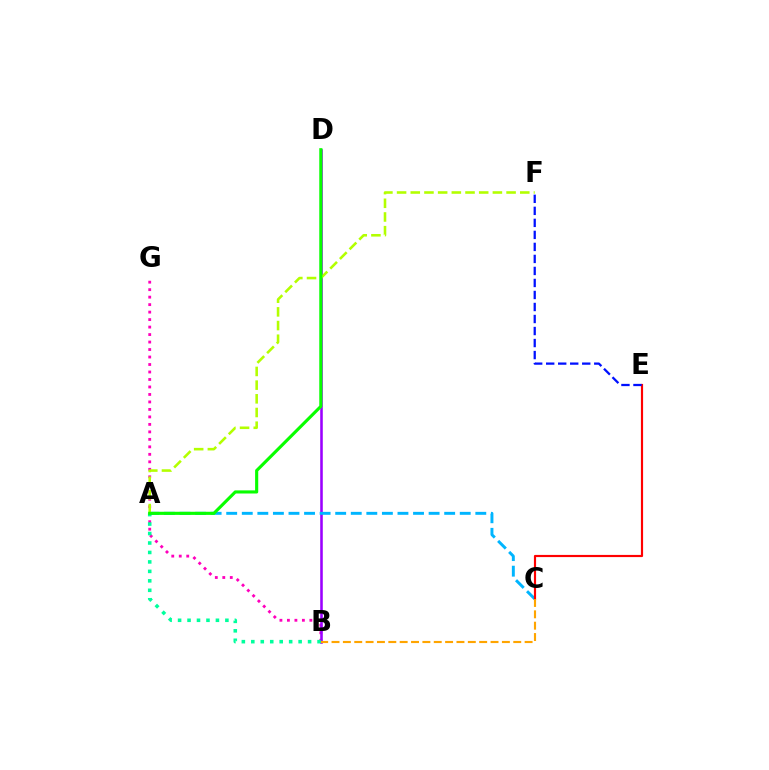{('B', 'G'): [{'color': '#ff00bd', 'line_style': 'dotted', 'thickness': 2.03}], ('B', 'D'): [{'color': '#9b00ff', 'line_style': 'solid', 'thickness': 1.85}], ('A', 'C'): [{'color': '#00b5ff', 'line_style': 'dashed', 'thickness': 2.12}], ('A', 'F'): [{'color': '#b3ff00', 'line_style': 'dashed', 'thickness': 1.86}], ('C', 'E'): [{'color': '#ff0000', 'line_style': 'solid', 'thickness': 1.56}], ('E', 'F'): [{'color': '#0010ff', 'line_style': 'dashed', 'thickness': 1.63}], ('B', 'C'): [{'color': '#ffa500', 'line_style': 'dashed', 'thickness': 1.54}], ('A', 'B'): [{'color': '#00ff9d', 'line_style': 'dotted', 'thickness': 2.57}], ('A', 'D'): [{'color': '#08ff00', 'line_style': 'solid', 'thickness': 2.25}]}